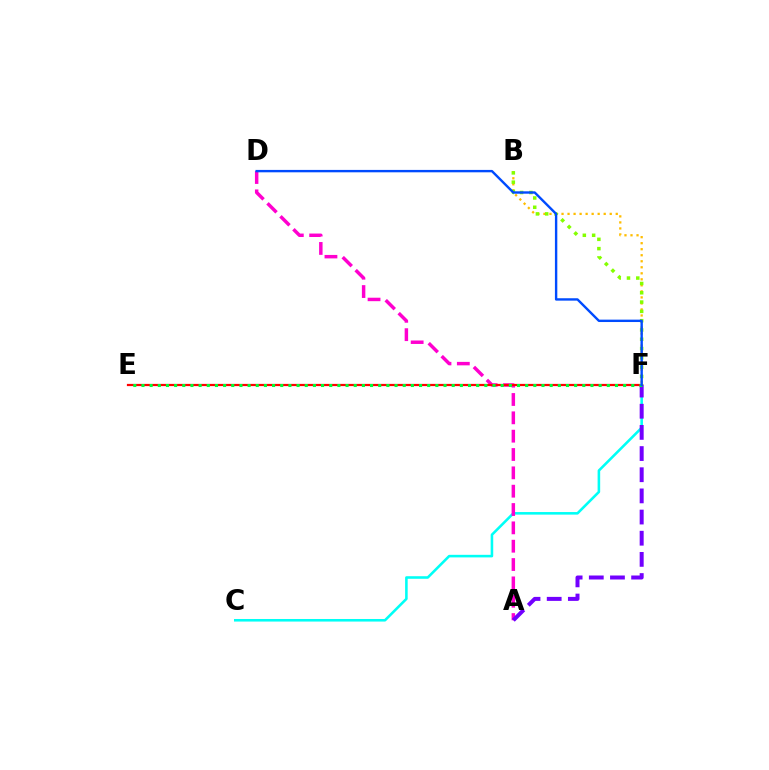{('C', 'F'): [{'color': '#00fff6', 'line_style': 'solid', 'thickness': 1.85}], ('B', 'F'): [{'color': '#ffbd00', 'line_style': 'dotted', 'thickness': 1.64}, {'color': '#84ff00', 'line_style': 'dotted', 'thickness': 2.53}], ('A', 'D'): [{'color': '#ff00cf', 'line_style': 'dashed', 'thickness': 2.49}], ('A', 'F'): [{'color': '#7200ff', 'line_style': 'dashed', 'thickness': 2.88}], ('E', 'F'): [{'color': '#ff0000', 'line_style': 'solid', 'thickness': 1.6}, {'color': '#00ff39', 'line_style': 'dotted', 'thickness': 2.22}], ('D', 'F'): [{'color': '#004bff', 'line_style': 'solid', 'thickness': 1.72}]}